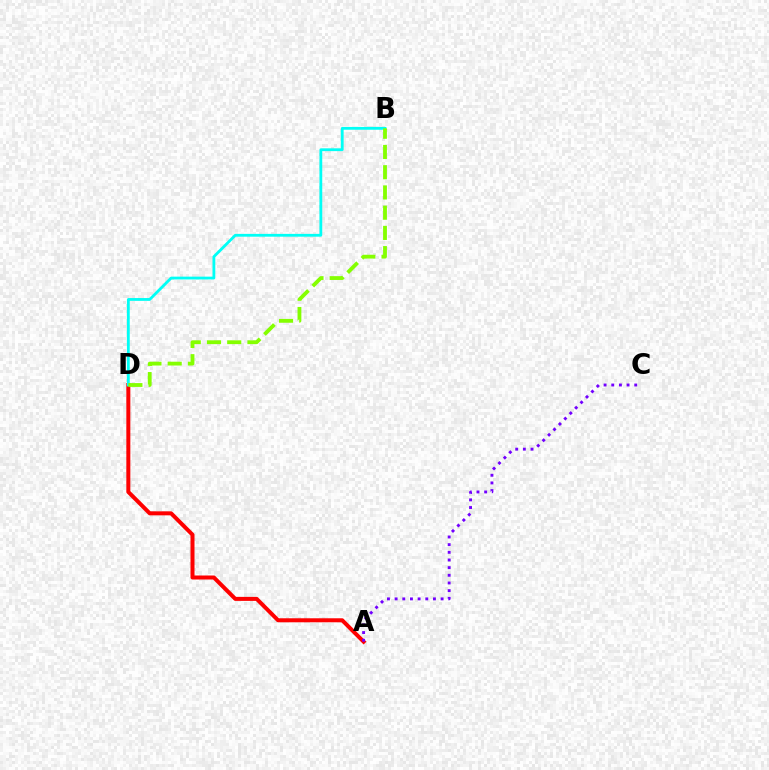{('A', 'D'): [{'color': '#ff0000', 'line_style': 'solid', 'thickness': 2.88}], ('B', 'D'): [{'color': '#00fff6', 'line_style': 'solid', 'thickness': 2.02}, {'color': '#84ff00', 'line_style': 'dashed', 'thickness': 2.75}], ('A', 'C'): [{'color': '#7200ff', 'line_style': 'dotted', 'thickness': 2.08}]}